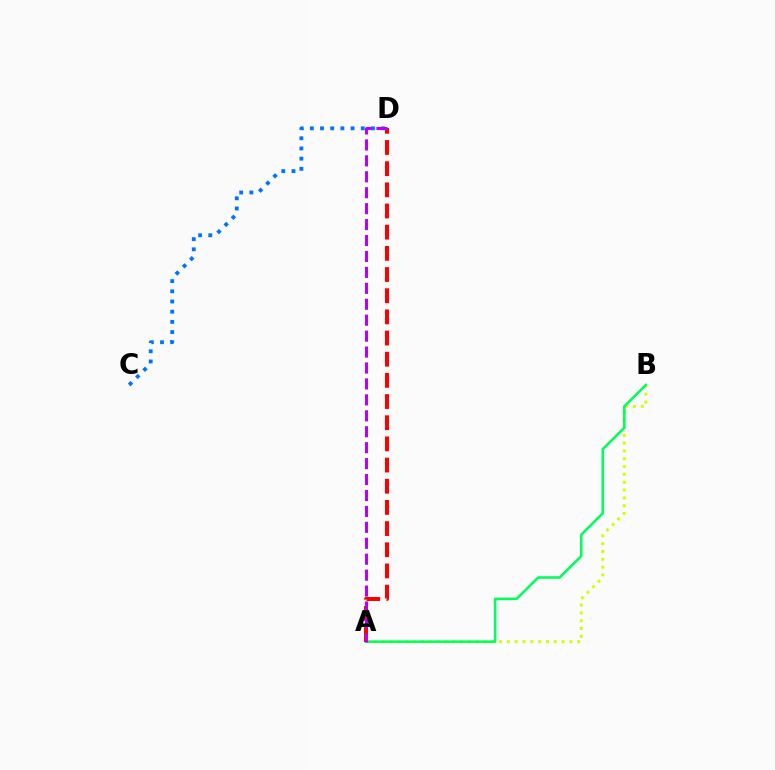{('C', 'D'): [{'color': '#0074ff', 'line_style': 'dotted', 'thickness': 2.77}], ('A', 'B'): [{'color': '#d1ff00', 'line_style': 'dotted', 'thickness': 2.12}, {'color': '#00ff5c', 'line_style': 'solid', 'thickness': 1.84}], ('A', 'D'): [{'color': '#ff0000', 'line_style': 'dashed', 'thickness': 2.88}, {'color': '#b900ff', 'line_style': 'dashed', 'thickness': 2.16}]}